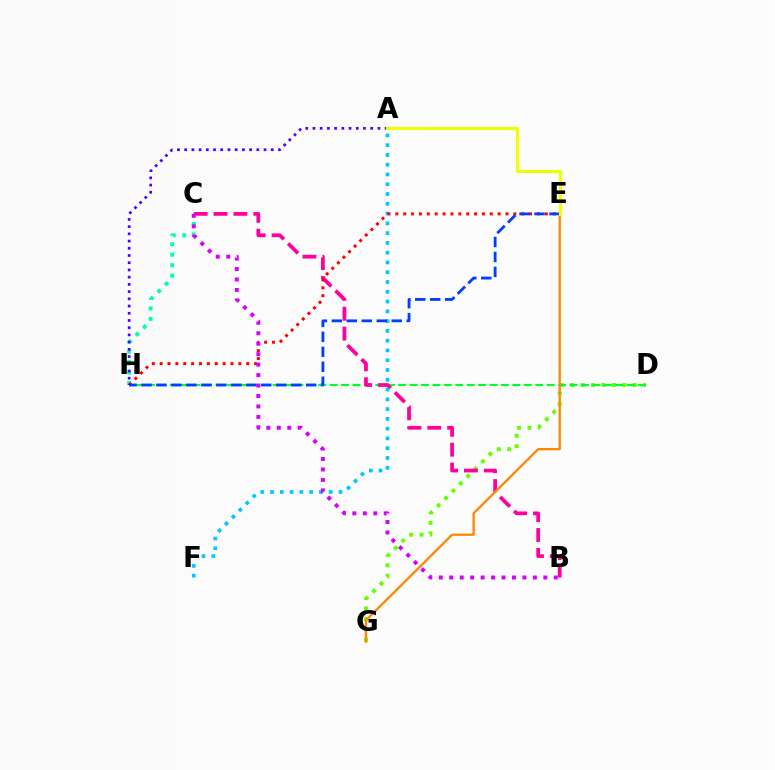{('D', 'G'): [{'color': '#66ff00', 'line_style': 'dotted', 'thickness': 2.83}], ('D', 'H'): [{'color': '#00ff27', 'line_style': 'dashed', 'thickness': 1.55}], ('B', 'C'): [{'color': '#ff00a0', 'line_style': 'dashed', 'thickness': 2.7}, {'color': '#d600ff', 'line_style': 'dotted', 'thickness': 2.84}], ('C', 'H'): [{'color': '#00ffaf', 'line_style': 'dotted', 'thickness': 2.84}], ('A', 'F'): [{'color': '#00c7ff', 'line_style': 'dotted', 'thickness': 2.66}], ('E', 'H'): [{'color': '#ff0000', 'line_style': 'dotted', 'thickness': 2.14}, {'color': '#003fff', 'line_style': 'dashed', 'thickness': 2.03}], ('E', 'G'): [{'color': '#ff8800', 'line_style': 'solid', 'thickness': 1.68}], ('A', 'H'): [{'color': '#4f00ff', 'line_style': 'dotted', 'thickness': 1.96}], ('A', 'E'): [{'color': '#eeff00', 'line_style': 'solid', 'thickness': 2.29}]}